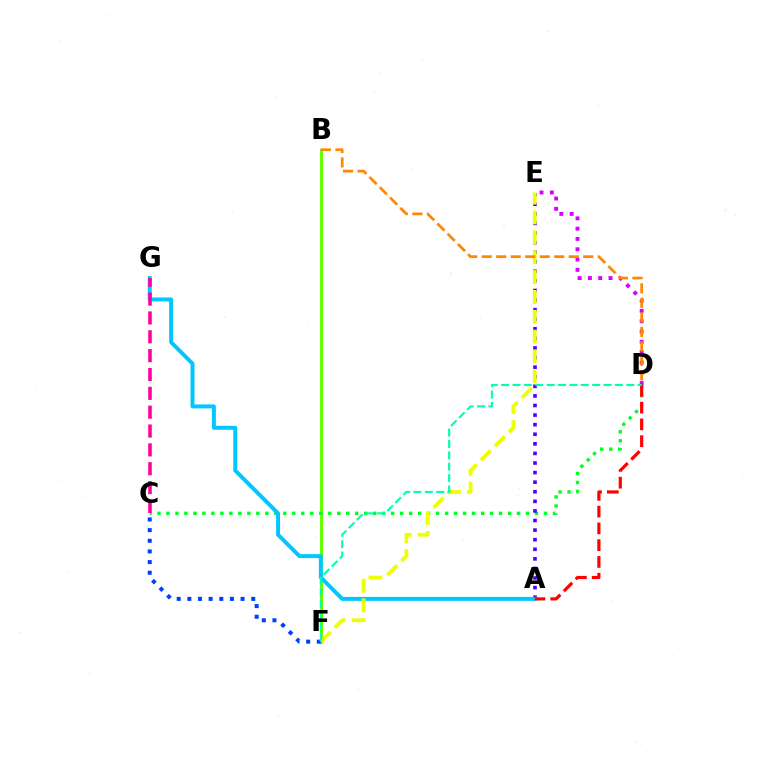{('B', 'F'): [{'color': '#66ff00', 'line_style': 'solid', 'thickness': 2.16}], ('C', 'D'): [{'color': '#00ff27', 'line_style': 'dotted', 'thickness': 2.44}], ('A', 'E'): [{'color': '#4f00ff', 'line_style': 'dotted', 'thickness': 2.6}], ('A', 'G'): [{'color': '#00c7ff', 'line_style': 'solid', 'thickness': 2.85}], ('C', 'G'): [{'color': '#ff00a0', 'line_style': 'dashed', 'thickness': 2.56}], ('C', 'F'): [{'color': '#003fff', 'line_style': 'dotted', 'thickness': 2.89}], ('E', 'F'): [{'color': '#eeff00', 'line_style': 'dashed', 'thickness': 2.7}], ('A', 'D'): [{'color': '#ff0000', 'line_style': 'dashed', 'thickness': 2.28}], ('D', 'E'): [{'color': '#d600ff', 'line_style': 'dotted', 'thickness': 2.8}], ('D', 'F'): [{'color': '#00ffaf', 'line_style': 'dashed', 'thickness': 1.55}], ('B', 'D'): [{'color': '#ff8800', 'line_style': 'dashed', 'thickness': 1.97}]}